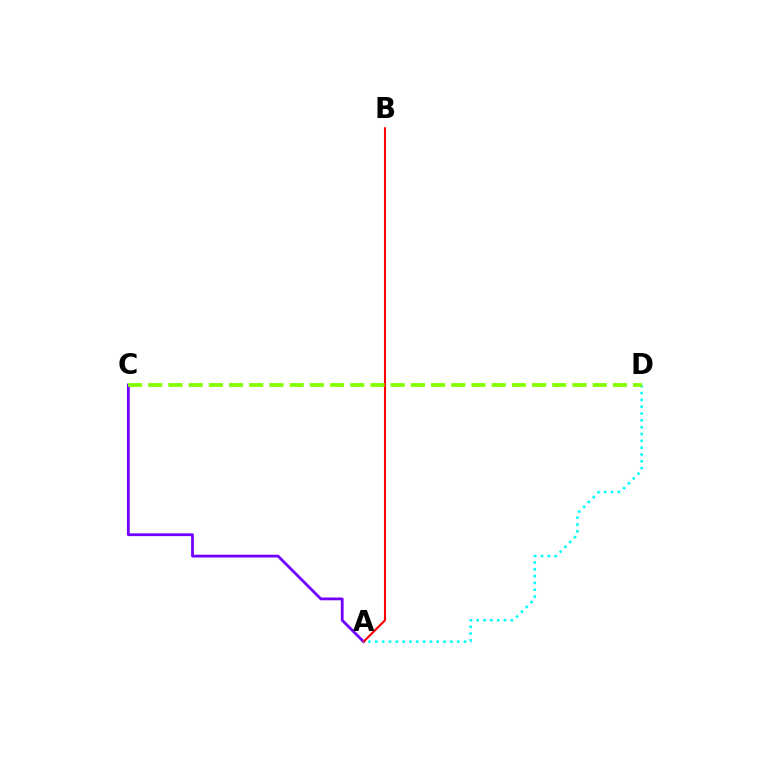{('A', 'C'): [{'color': '#7200ff', 'line_style': 'solid', 'thickness': 2.01}], ('A', 'B'): [{'color': '#ff0000', 'line_style': 'solid', 'thickness': 1.51}], ('A', 'D'): [{'color': '#00fff6', 'line_style': 'dotted', 'thickness': 1.85}], ('C', 'D'): [{'color': '#84ff00', 'line_style': 'dashed', 'thickness': 2.74}]}